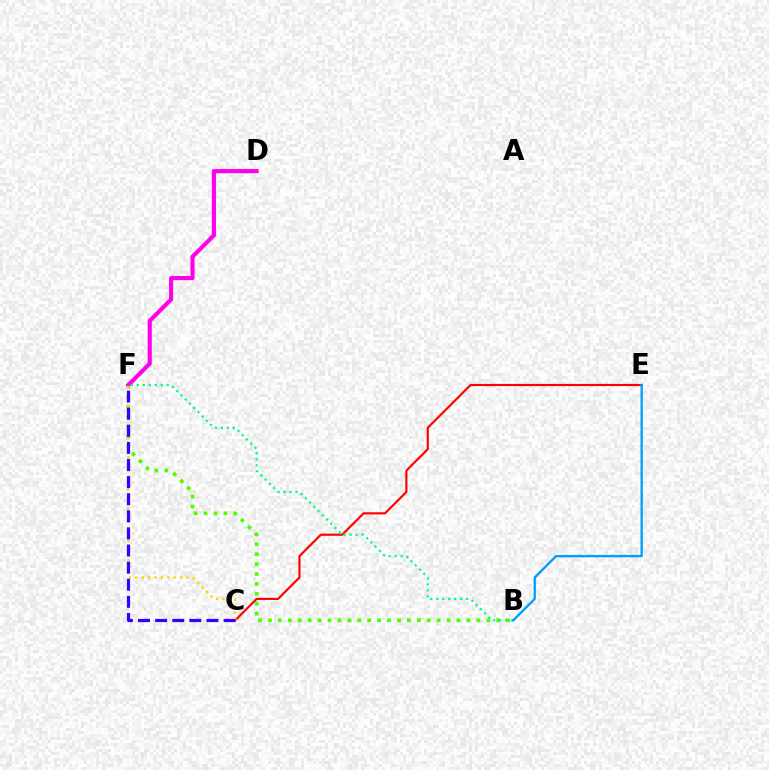{('B', 'F'): [{'color': '#4fff00', 'line_style': 'dotted', 'thickness': 2.7}, {'color': '#00ff86', 'line_style': 'dotted', 'thickness': 1.63}], ('C', 'E'): [{'color': '#ff0000', 'line_style': 'solid', 'thickness': 1.55}], ('D', 'F'): [{'color': '#ff00ed', 'line_style': 'solid', 'thickness': 2.97}], ('C', 'F'): [{'color': '#ffd500', 'line_style': 'dotted', 'thickness': 1.74}, {'color': '#3700ff', 'line_style': 'dashed', 'thickness': 2.32}], ('B', 'E'): [{'color': '#009eff', 'line_style': 'solid', 'thickness': 1.69}]}